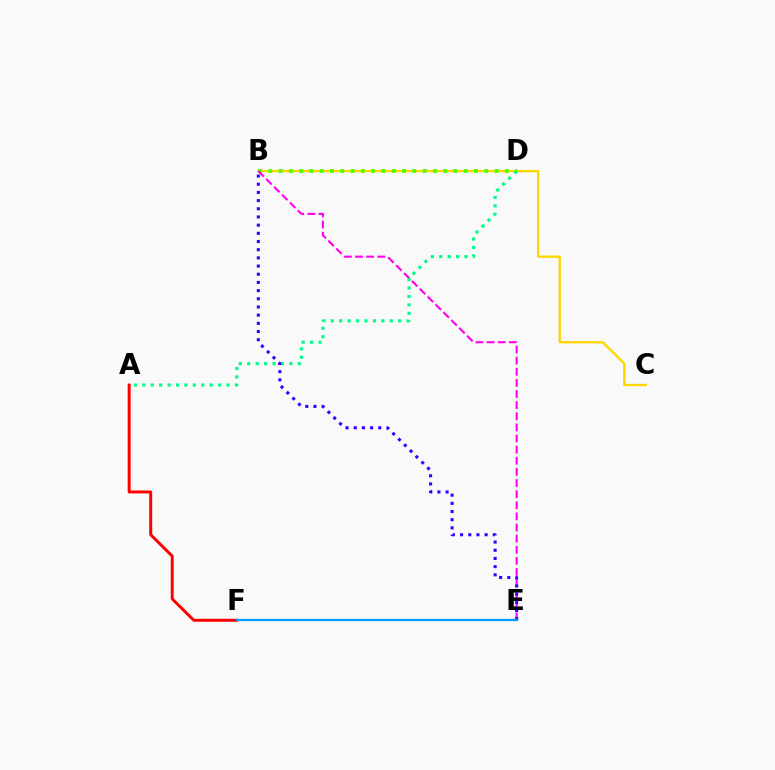{('B', 'C'): [{'color': '#ffd500', 'line_style': 'solid', 'thickness': 1.67}], ('B', 'D'): [{'color': '#4fff00', 'line_style': 'dotted', 'thickness': 2.8}], ('B', 'E'): [{'color': '#ff00ed', 'line_style': 'dashed', 'thickness': 1.51}, {'color': '#3700ff', 'line_style': 'dotted', 'thickness': 2.22}], ('A', 'D'): [{'color': '#00ff86', 'line_style': 'dotted', 'thickness': 2.29}], ('A', 'F'): [{'color': '#ff0000', 'line_style': 'solid', 'thickness': 2.13}], ('E', 'F'): [{'color': '#009eff', 'line_style': 'solid', 'thickness': 1.6}]}